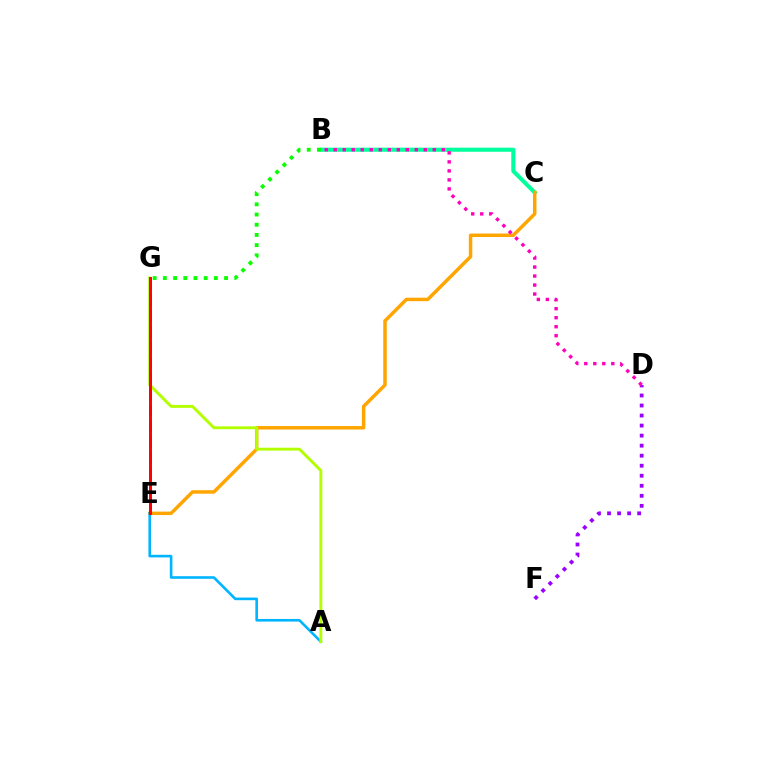{('D', 'F'): [{'color': '#9b00ff', 'line_style': 'dotted', 'thickness': 2.73}], ('B', 'C'): [{'color': '#00ff9d', 'line_style': 'solid', 'thickness': 2.94}], ('C', 'E'): [{'color': '#ffa500', 'line_style': 'solid', 'thickness': 2.5}], ('E', 'G'): [{'color': '#0010ff', 'line_style': 'dashed', 'thickness': 2.15}, {'color': '#ff0000', 'line_style': 'solid', 'thickness': 2.11}], ('A', 'E'): [{'color': '#00b5ff', 'line_style': 'solid', 'thickness': 1.88}], ('B', 'D'): [{'color': '#ff00bd', 'line_style': 'dotted', 'thickness': 2.45}], ('A', 'G'): [{'color': '#b3ff00', 'line_style': 'solid', 'thickness': 2.09}], ('B', 'G'): [{'color': '#08ff00', 'line_style': 'dotted', 'thickness': 2.77}]}